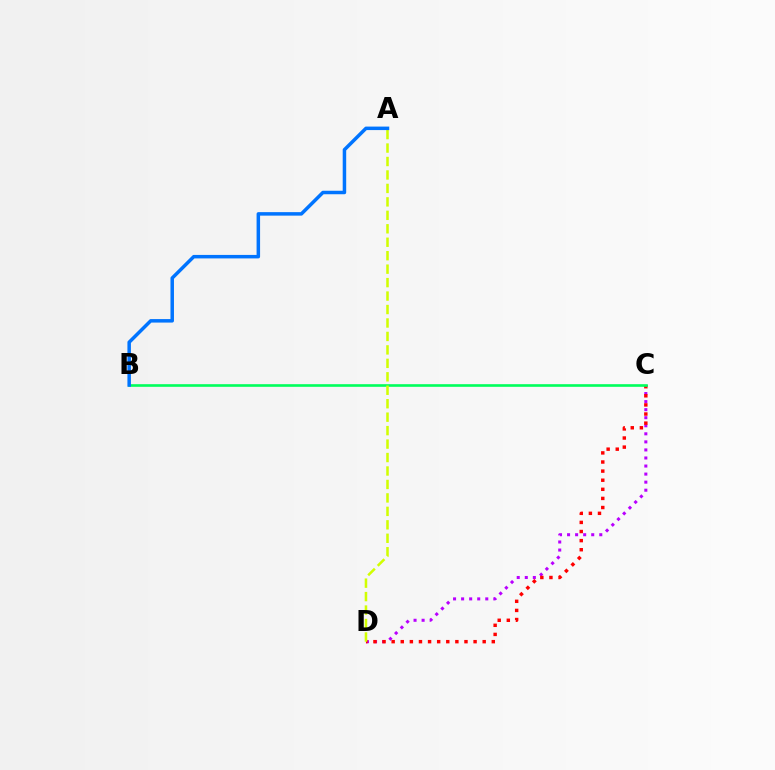{('C', 'D'): [{'color': '#b900ff', 'line_style': 'dotted', 'thickness': 2.19}, {'color': '#ff0000', 'line_style': 'dotted', 'thickness': 2.47}], ('B', 'C'): [{'color': '#00ff5c', 'line_style': 'solid', 'thickness': 1.9}], ('A', 'D'): [{'color': '#d1ff00', 'line_style': 'dashed', 'thickness': 1.83}], ('A', 'B'): [{'color': '#0074ff', 'line_style': 'solid', 'thickness': 2.51}]}